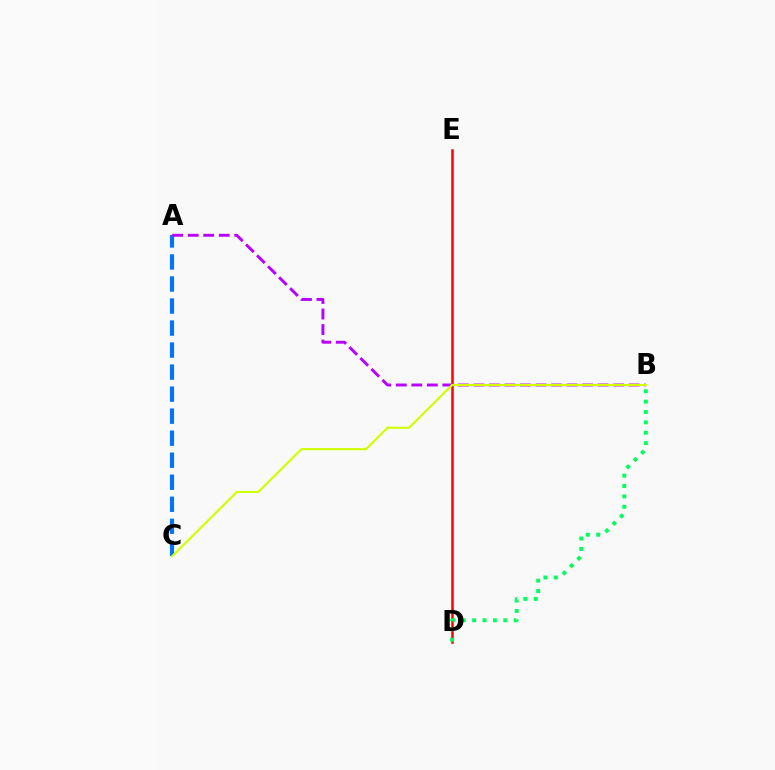{('D', 'E'): [{'color': '#ff0000', 'line_style': 'solid', 'thickness': 1.8}], ('A', 'C'): [{'color': '#0074ff', 'line_style': 'dashed', 'thickness': 2.99}], ('B', 'D'): [{'color': '#00ff5c', 'line_style': 'dotted', 'thickness': 2.82}], ('A', 'B'): [{'color': '#b900ff', 'line_style': 'dashed', 'thickness': 2.11}], ('B', 'C'): [{'color': '#d1ff00', 'line_style': 'solid', 'thickness': 1.54}]}